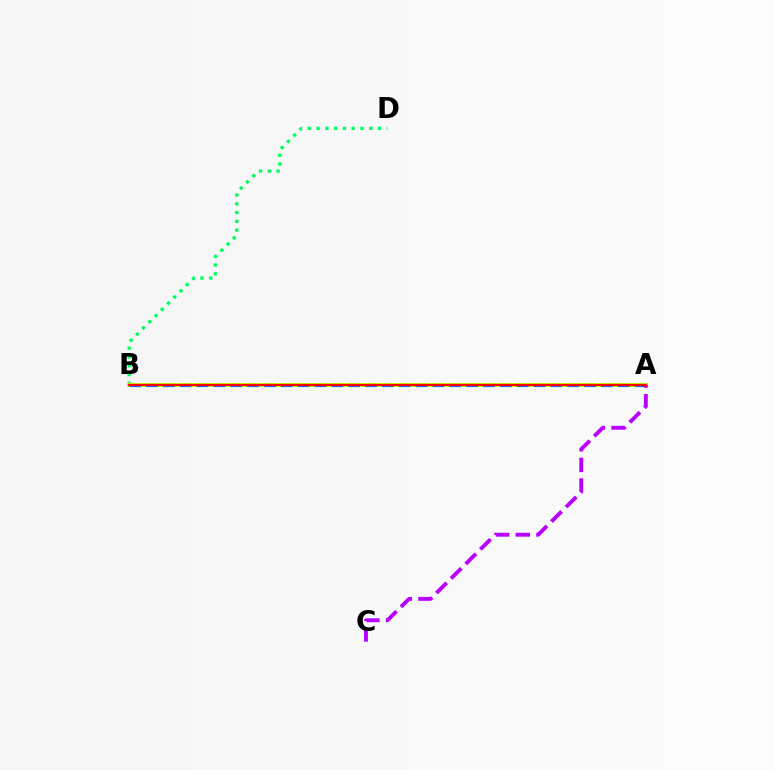{('B', 'D'): [{'color': '#00ff5c', 'line_style': 'dotted', 'thickness': 2.38}], ('A', 'B'): [{'color': '#d1ff00', 'line_style': 'solid', 'thickness': 2.92}, {'color': '#0074ff', 'line_style': 'dashed', 'thickness': 2.29}, {'color': '#ff0000', 'line_style': 'solid', 'thickness': 1.59}], ('A', 'C'): [{'color': '#b900ff', 'line_style': 'dashed', 'thickness': 2.8}]}